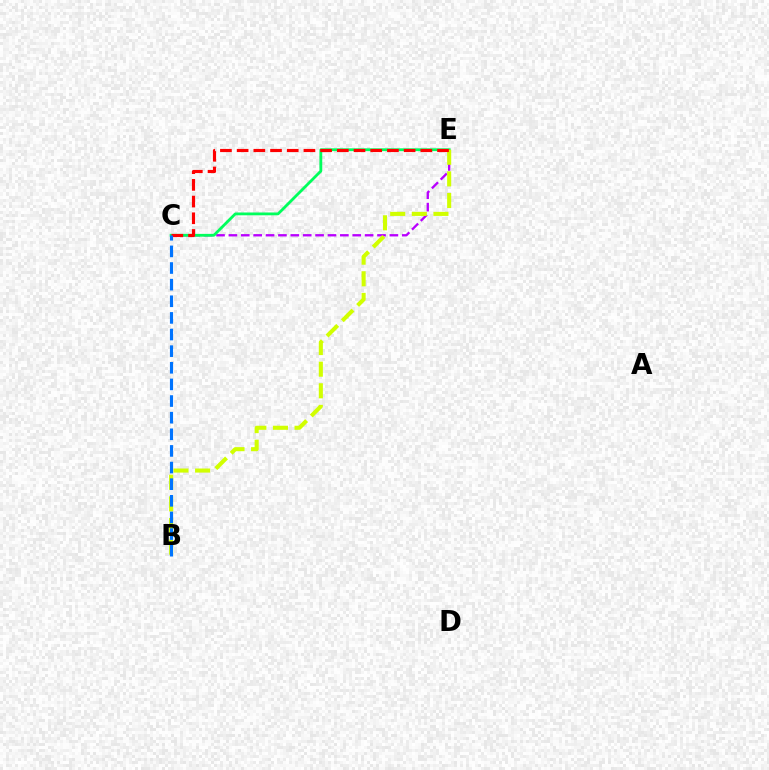{('C', 'E'): [{'color': '#b900ff', 'line_style': 'dashed', 'thickness': 1.68}, {'color': '#00ff5c', 'line_style': 'solid', 'thickness': 2.02}, {'color': '#ff0000', 'line_style': 'dashed', 'thickness': 2.27}], ('B', 'E'): [{'color': '#d1ff00', 'line_style': 'dashed', 'thickness': 2.94}], ('B', 'C'): [{'color': '#0074ff', 'line_style': 'dashed', 'thickness': 2.26}]}